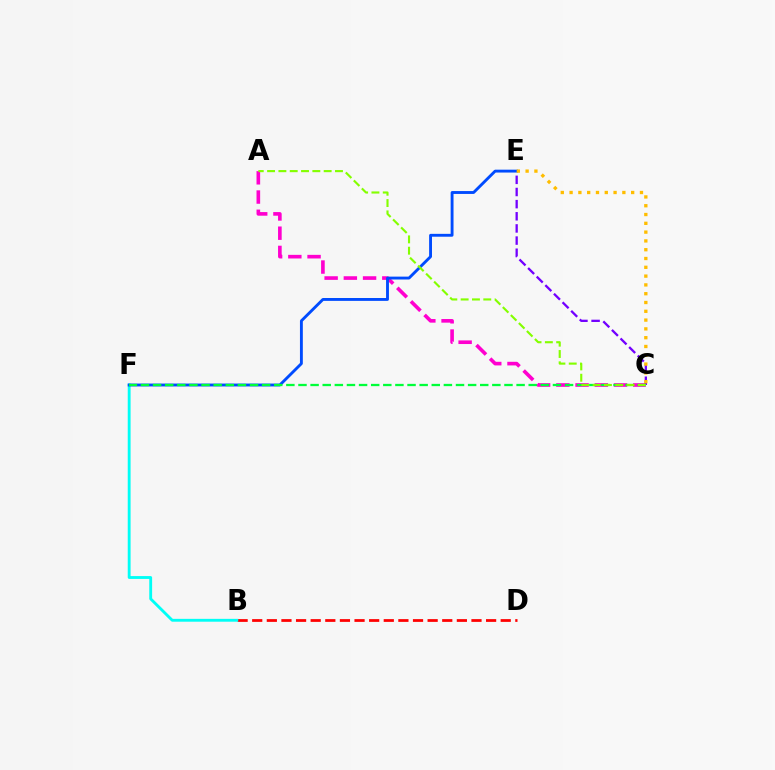{('B', 'D'): [{'color': '#ff0000', 'line_style': 'dashed', 'thickness': 1.99}], ('A', 'C'): [{'color': '#ff00cf', 'line_style': 'dashed', 'thickness': 2.61}, {'color': '#84ff00', 'line_style': 'dashed', 'thickness': 1.54}], ('B', 'F'): [{'color': '#00fff6', 'line_style': 'solid', 'thickness': 2.06}], ('C', 'E'): [{'color': '#7200ff', 'line_style': 'dashed', 'thickness': 1.65}, {'color': '#ffbd00', 'line_style': 'dotted', 'thickness': 2.39}], ('E', 'F'): [{'color': '#004bff', 'line_style': 'solid', 'thickness': 2.07}], ('C', 'F'): [{'color': '#00ff39', 'line_style': 'dashed', 'thickness': 1.65}]}